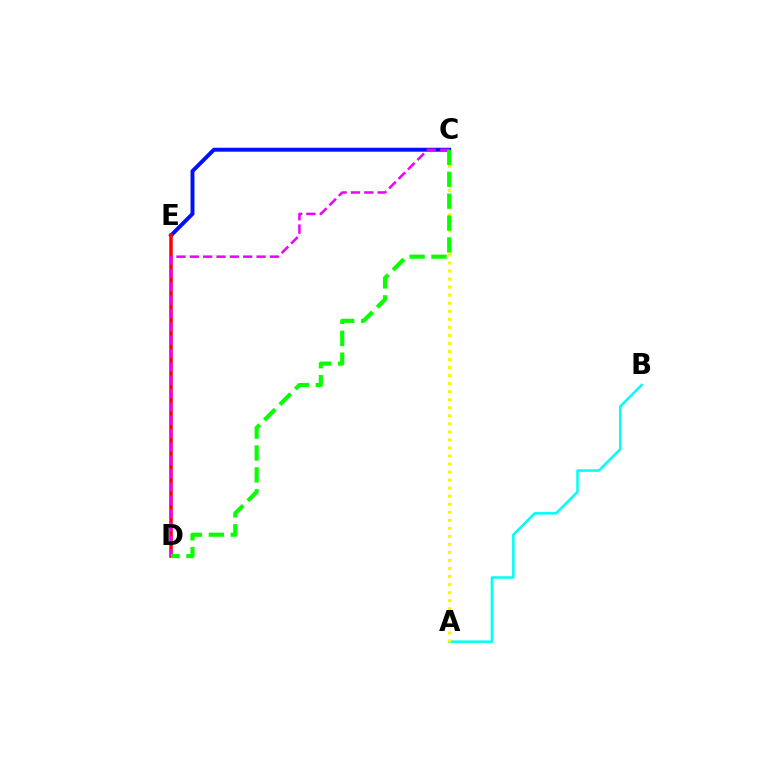{('A', 'B'): [{'color': '#00fff6', 'line_style': 'solid', 'thickness': 1.81}], ('A', 'C'): [{'color': '#fcf500', 'line_style': 'dotted', 'thickness': 2.19}], ('C', 'E'): [{'color': '#0010ff', 'line_style': 'solid', 'thickness': 2.83}], ('D', 'E'): [{'color': '#ff0000', 'line_style': 'solid', 'thickness': 2.53}], ('C', 'D'): [{'color': '#ee00ff', 'line_style': 'dashed', 'thickness': 1.81}, {'color': '#08ff00', 'line_style': 'dashed', 'thickness': 2.98}]}